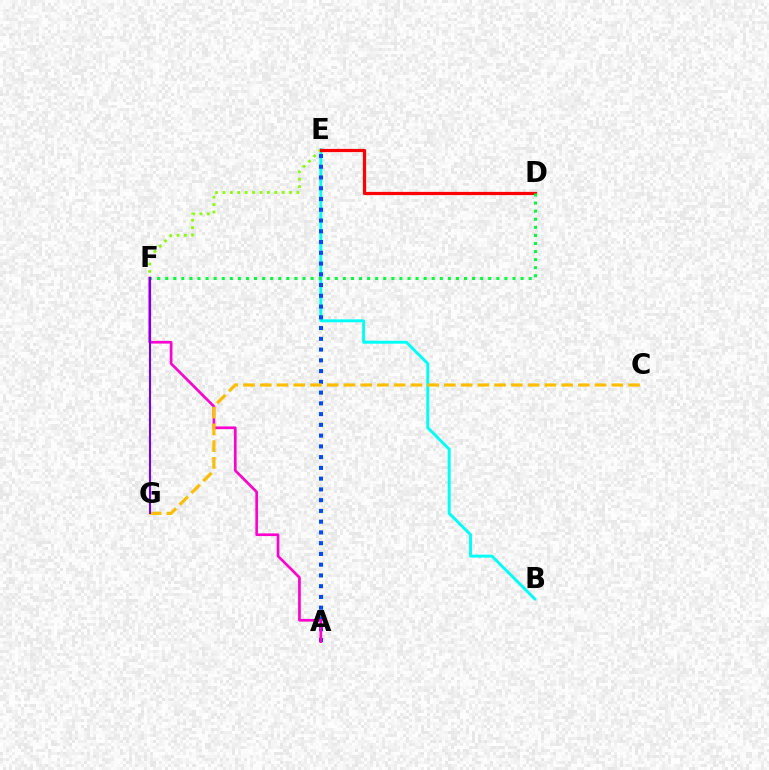{('B', 'E'): [{'color': '#00fff6', 'line_style': 'solid', 'thickness': 2.12}], ('A', 'E'): [{'color': '#004bff', 'line_style': 'dotted', 'thickness': 2.92}], ('E', 'F'): [{'color': '#84ff00', 'line_style': 'dotted', 'thickness': 2.01}], ('A', 'F'): [{'color': '#ff00cf', 'line_style': 'solid', 'thickness': 1.93}], ('C', 'G'): [{'color': '#ffbd00', 'line_style': 'dashed', 'thickness': 2.27}], ('D', 'E'): [{'color': '#ff0000', 'line_style': 'solid', 'thickness': 2.33}], ('D', 'F'): [{'color': '#00ff39', 'line_style': 'dotted', 'thickness': 2.19}], ('F', 'G'): [{'color': '#7200ff', 'line_style': 'solid', 'thickness': 1.51}]}